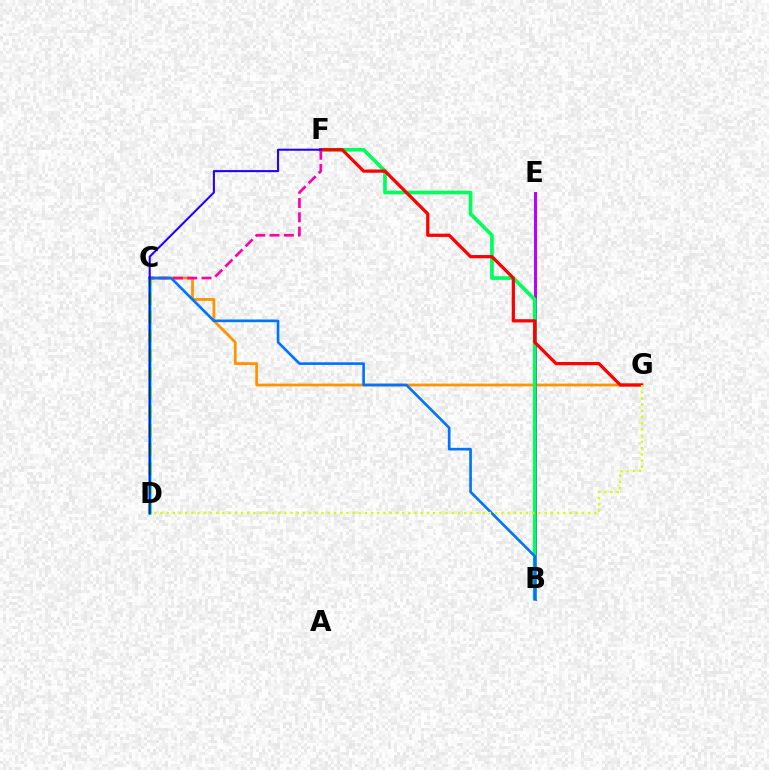{('C', 'D'): [{'color': '#00fff6', 'line_style': 'solid', 'thickness': 2.64}, {'color': '#3dff00', 'line_style': 'dashed', 'thickness': 2.57}], ('C', 'G'): [{'color': '#ff9400', 'line_style': 'solid', 'thickness': 2.01}], ('B', 'E'): [{'color': '#b900ff', 'line_style': 'solid', 'thickness': 2.13}], ('B', 'F'): [{'color': '#00ff5c', 'line_style': 'solid', 'thickness': 2.65}], ('F', 'G'): [{'color': '#ff0000', 'line_style': 'solid', 'thickness': 2.33}], ('C', 'F'): [{'color': '#ff00ac', 'line_style': 'dashed', 'thickness': 1.94}], ('B', 'C'): [{'color': '#0074ff', 'line_style': 'solid', 'thickness': 1.91}], ('D', 'G'): [{'color': '#d1ff00', 'line_style': 'dotted', 'thickness': 1.68}], ('D', 'F'): [{'color': '#2500ff', 'line_style': 'solid', 'thickness': 1.5}]}